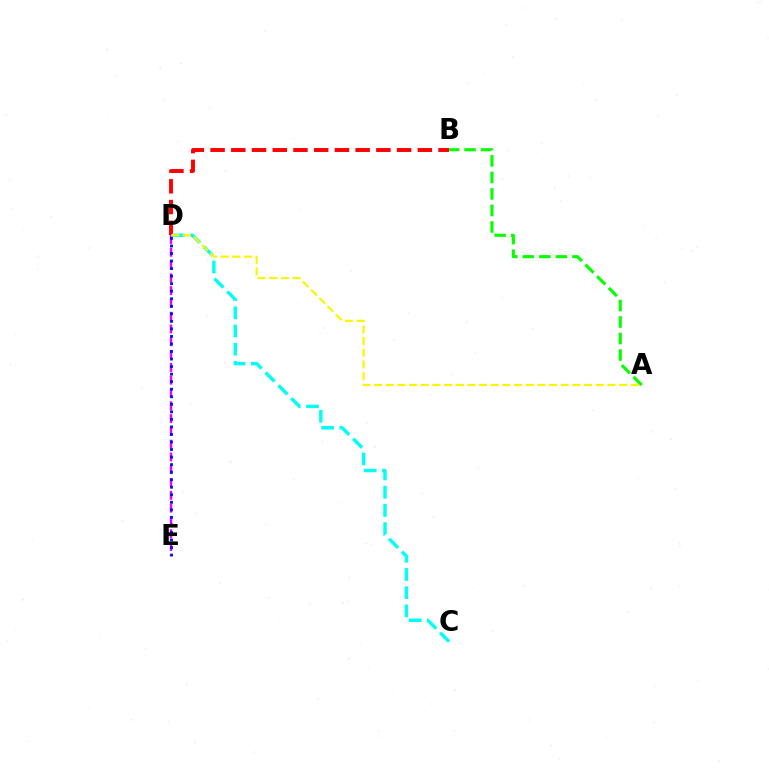{('B', 'D'): [{'color': '#ff0000', 'line_style': 'dashed', 'thickness': 2.82}], ('D', 'E'): [{'color': '#ee00ff', 'line_style': 'dashed', 'thickness': 1.74}, {'color': '#0010ff', 'line_style': 'dotted', 'thickness': 2.05}], ('C', 'D'): [{'color': '#00fff6', 'line_style': 'dashed', 'thickness': 2.48}], ('A', 'B'): [{'color': '#08ff00', 'line_style': 'dashed', 'thickness': 2.24}], ('A', 'D'): [{'color': '#fcf500', 'line_style': 'dashed', 'thickness': 1.58}]}